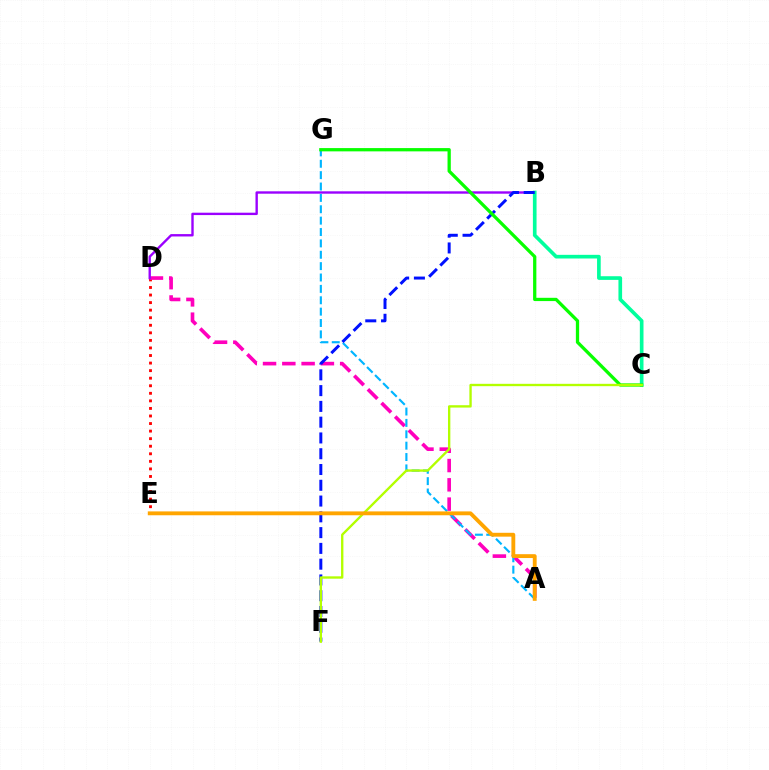{('D', 'E'): [{'color': '#ff0000', 'line_style': 'dotted', 'thickness': 2.05}], ('A', 'D'): [{'color': '#ff00bd', 'line_style': 'dashed', 'thickness': 2.62}], ('B', 'D'): [{'color': '#9b00ff', 'line_style': 'solid', 'thickness': 1.71}], ('B', 'C'): [{'color': '#00ff9d', 'line_style': 'solid', 'thickness': 2.64}], ('A', 'G'): [{'color': '#00b5ff', 'line_style': 'dashed', 'thickness': 1.55}], ('B', 'F'): [{'color': '#0010ff', 'line_style': 'dashed', 'thickness': 2.14}], ('C', 'G'): [{'color': '#08ff00', 'line_style': 'solid', 'thickness': 2.36}], ('C', 'F'): [{'color': '#b3ff00', 'line_style': 'solid', 'thickness': 1.69}], ('A', 'E'): [{'color': '#ffa500', 'line_style': 'solid', 'thickness': 2.78}]}